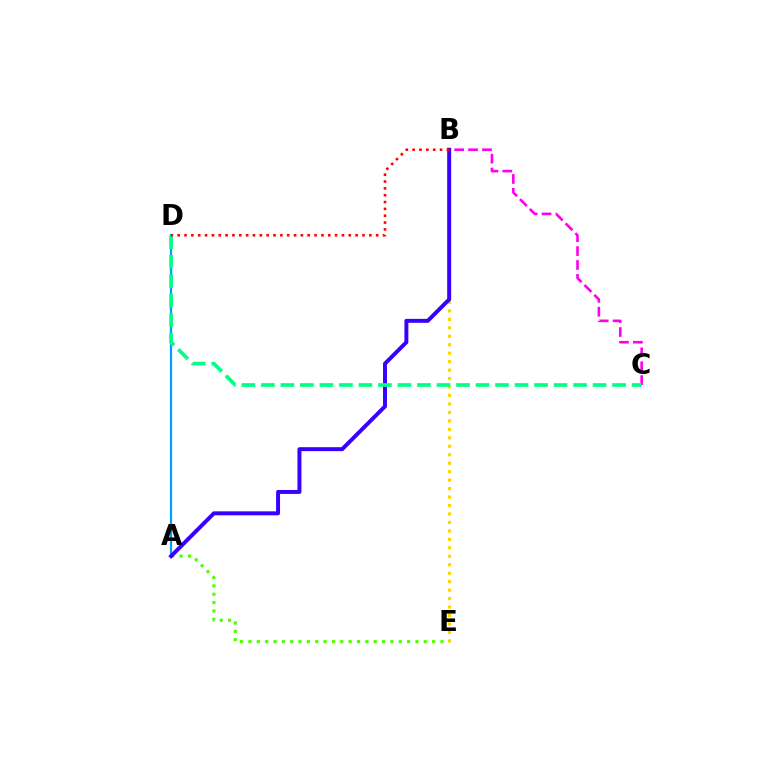{('B', 'C'): [{'color': '#ff00ed', 'line_style': 'dashed', 'thickness': 1.89}], ('B', 'E'): [{'color': '#ffd500', 'line_style': 'dotted', 'thickness': 2.3}], ('A', 'E'): [{'color': '#4fff00', 'line_style': 'dotted', 'thickness': 2.27}], ('A', 'D'): [{'color': '#009eff', 'line_style': 'solid', 'thickness': 1.6}], ('A', 'B'): [{'color': '#3700ff', 'line_style': 'solid', 'thickness': 2.85}], ('C', 'D'): [{'color': '#00ff86', 'line_style': 'dashed', 'thickness': 2.65}], ('B', 'D'): [{'color': '#ff0000', 'line_style': 'dotted', 'thickness': 1.86}]}